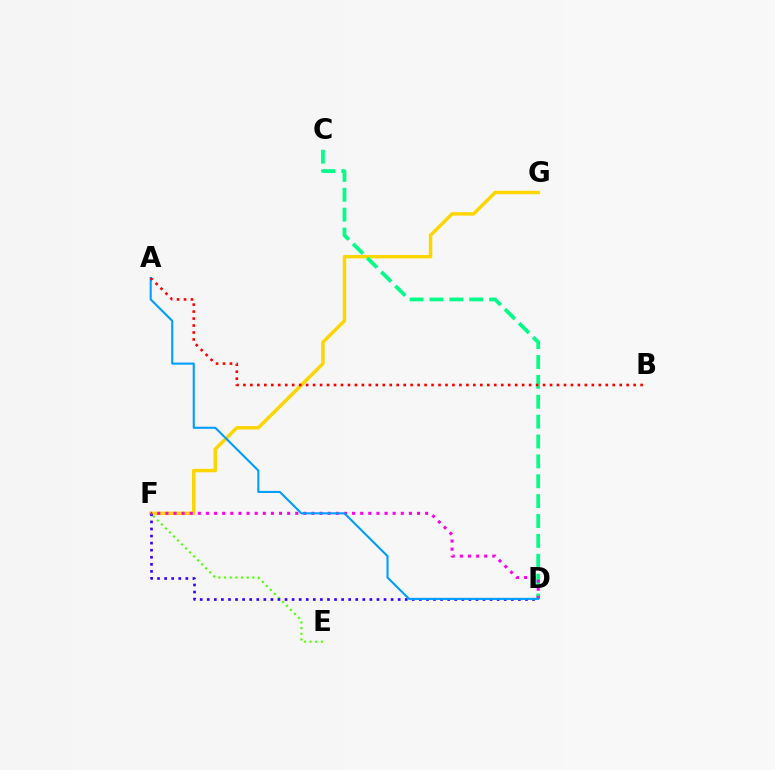{('E', 'F'): [{'color': '#4fff00', 'line_style': 'dotted', 'thickness': 1.54}], ('F', 'G'): [{'color': '#ffd500', 'line_style': 'solid', 'thickness': 2.49}], ('D', 'F'): [{'color': '#3700ff', 'line_style': 'dotted', 'thickness': 1.92}, {'color': '#ff00ed', 'line_style': 'dotted', 'thickness': 2.21}], ('C', 'D'): [{'color': '#00ff86', 'line_style': 'dashed', 'thickness': 2.7}], ('A', 'D'): [{'color': '#009eff', 'line_style': 'solid', 'thickness': 1.52}], ('A', 'B'): [{'color': '#ff0000', 'line_style': 'dotted', 'thickness': 1.89}]}